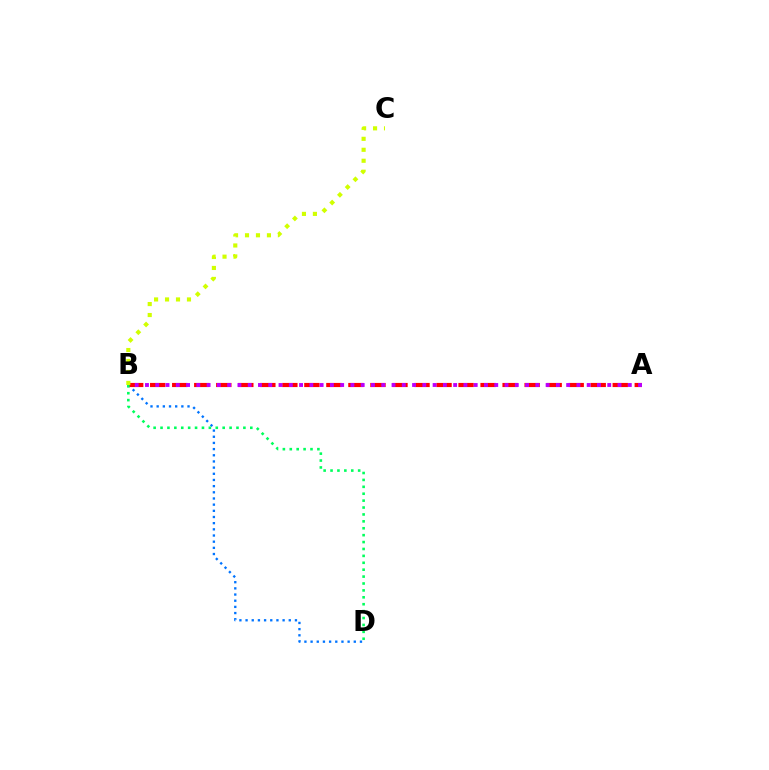{('B', 'D'): [{'color': '#0074ff', 'line_style': 'dotted', 'thickness': 1.68}, {'color': '#00ff5c', 'line_style': 'dotted', 'thickness': 1.88}], ('A', 'B'): [{'color': '#ff0000', 'line_style': 'dashed', 'thickness': 2.99}, {'color': '#b900ff', 'line_style': 'dotted', 'thickness': 2.79}], ('B', 'C'): [{'color': '#d1ff00', 'line_style': 'dotted', 'thickness': 2.98}]}